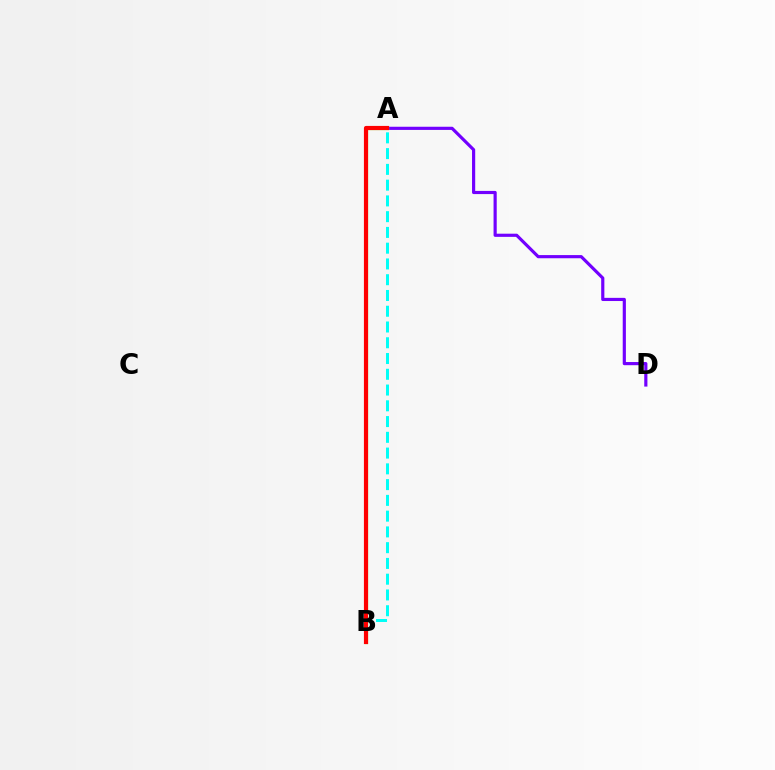{('A', 'D'): [{'color': '#7200ff', 'line_style': 'solid', 'thickness': 2.28}], ('A', 'B'): [{'color': '#84ff00', 'line_style': 'solid', 'thickness': 2.3}, {'color': '#00fff6', 'line_style': 'dashed', 'thickness': 2.14}, {'color': '#ff0000', 'line_style': 'solid', 'thickness': 2.99}]}